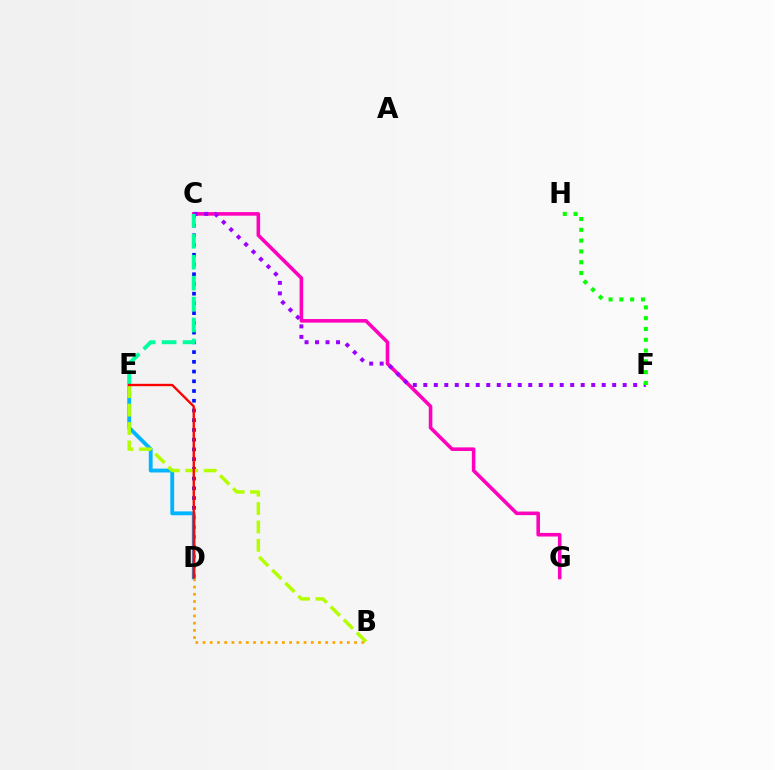{('C', 'G'): [{'color': '#ff00bd', 'line_style': 'solid', 'thickness': 2.58}], ('C', 'F'): [{'color': '#9b00ff', 'line_style': 'dotted', 'thickness': 2.85}], ('C', 'D'): [{'color': '#0010ff', 'line_style': 'dotted', 'thickness': 2.64}], ('D', 'E'): [{'color': '#00b5ff', 'line_style': 'solid', 'thickness': 2.77}, {'color': '#ff0000', 'line_style': 'solid', 'thickness': 1.69}], ('B', 'E'): [{'color': '#b3ff00', 'line_style': 'dashed', 'thickness': 2.5}], ('B', 'D'): [{'color': '#ffa500', 'line_style': 'dotted', 'thickness': 1.96}], ('C', 'E'): [{'color': '#00ff9d', 'line_style': 'dashed', 'thickness': 2.84}], ('F', 'H'): [{'color': '#08ff00', 'line_style': 'dotted', 'thickness': 2.93}]}